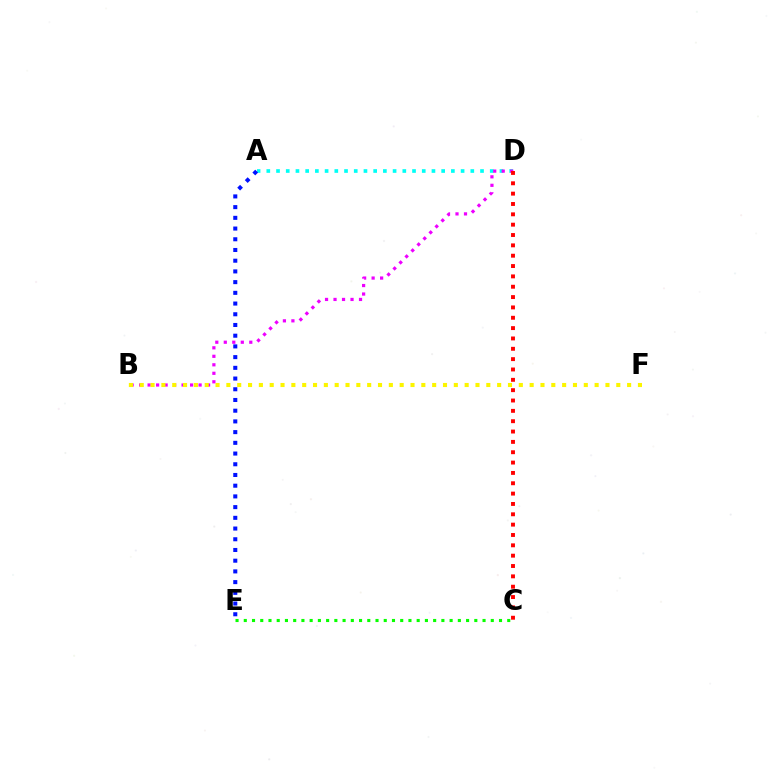{('C', 'E'): [{'color': '#08ff00', 'line_style': 'dotted', 'thickness': 2.24}], ('A', 'D'): [{'color': '#00fff6', 'line_style': 'dotted', 'thickness': 2.64}], ('B', 'D'): [{'color': '#ee00ff', 'line_style': 'dotted', 'thickness': 2.31}], ('C', 'D'): [{'color': '#ff0000', 'line_style': 'dotted', 'thickness': 2.81}], ('A', 'E'): [{'color': '#0010ff', 'line_style': 'dotted', 'thickness': 2.91}], ('B', 'F'): [{'color': '#fcf500', 'line_style': 'dotted', 'thickness': 2.94}]}